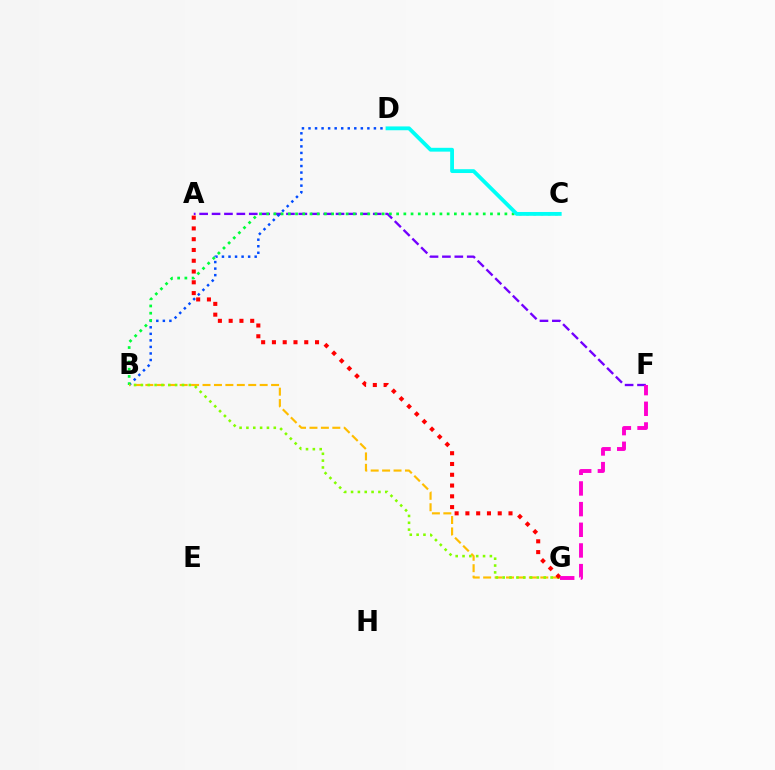{('A', 'F'): [{'color': '#7200ff', 'line_style': 'dashed', 'thickness': 1.68}], ('B', 'D'): [{'color': '#004bff', 'line_style': 'dotted', 'thickness': 1.78}], ('B', 'C'): [{'color': '#00ff39', 'line_style': 'dotted', 'thickness': 1.96}], ('C', 'D'): [{'color': '#00fff6', 'line_style': 'solid', 'thickness': 2.75}], ('B', 'G'): [{'color': '#ffbd00', 'line_style': 'dashed', 'thickness': 1.55}, {'color': '#84ff00', 'line_style': 'dotted', 'thickness': 1.86}], ('A', 'G'): [{'color': '#ff0000', 'line_style': 'dotted', 'thickness': 2.93}], ('F', 'G'): [{'color': '#ff00cf', 'line_style': 'dashed', 'thickness': 2.81}]}